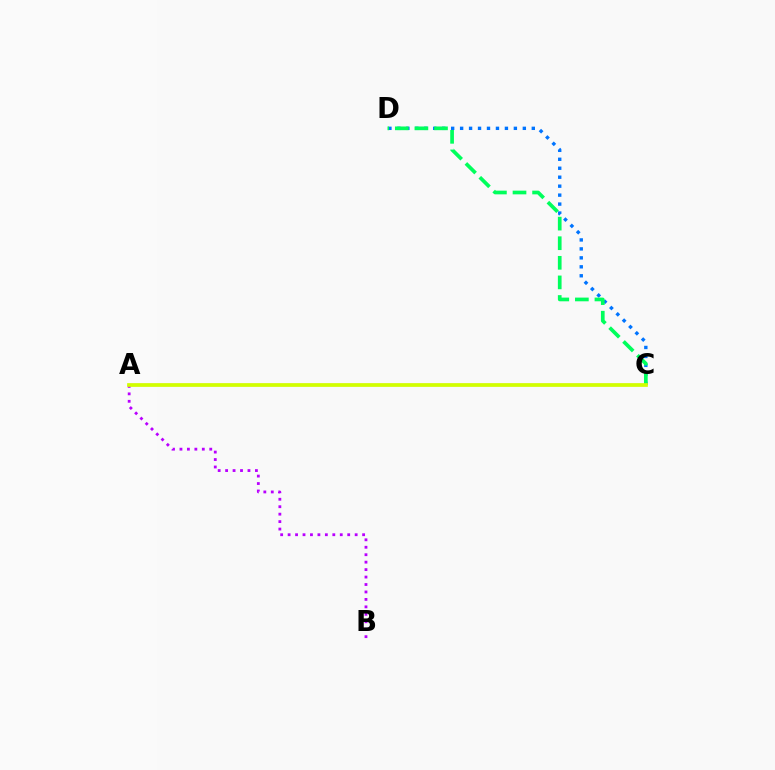{('C', 'D'): [{'color': '#0074ff', 'line_style': 'dotted', 'thickness': 2.43}, {'color': '#00ff5c', 'line_style': 'dashed', 'thickness': 2.66}], ('A', 'C'): [{'color': '#ff0000', 'line_style': 'solid', 'thickness': 1.52}, {'color': '#d1ff00', 'line_style': 'solid', 'thickness': 2.66}], ('A', 'B'): [{'color': '#b900ff', 'line_style': 'dotted', 'thickness': 2.02}]}